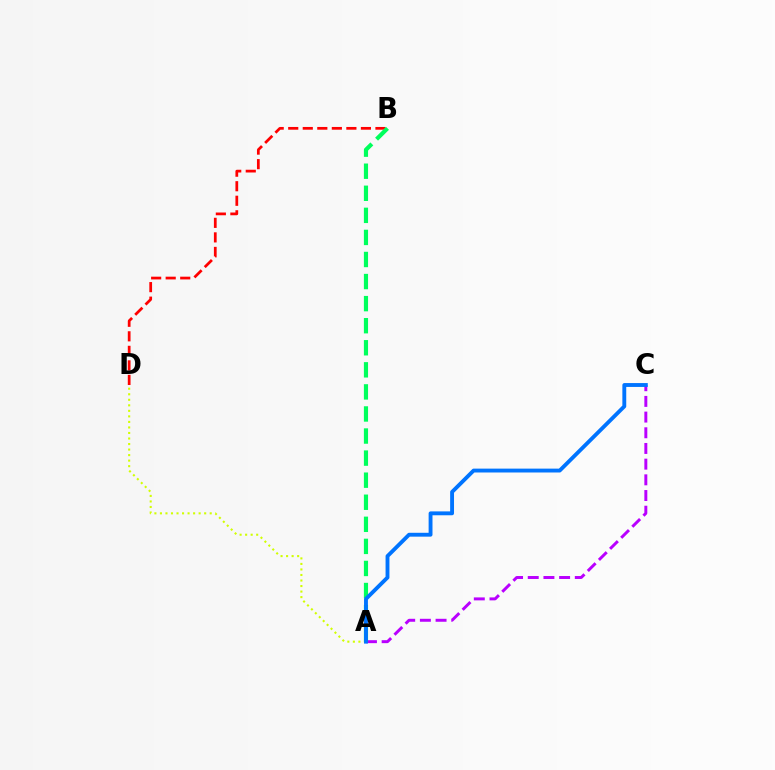{('B', 'D'): [{'color': '#ff0000', 'line_style': 'dashed', 'thickness': 1.97}], ('A', 'D'): [{'color': '#d1ff00', 'line_style': 'dotted', 'thickness': 1.5}], ('A', 'C'): [{'color': '#b900ff', 'line_style': 'dashed', 'thickness': 2.13}, {'color': '#0074ff', 'line_style': 'solid', 'thickness': 2.79}], ('A', 'B'): [{'color': '#00ff5c', 'line_style': 'dashed', 'thickness': 3.0}]}